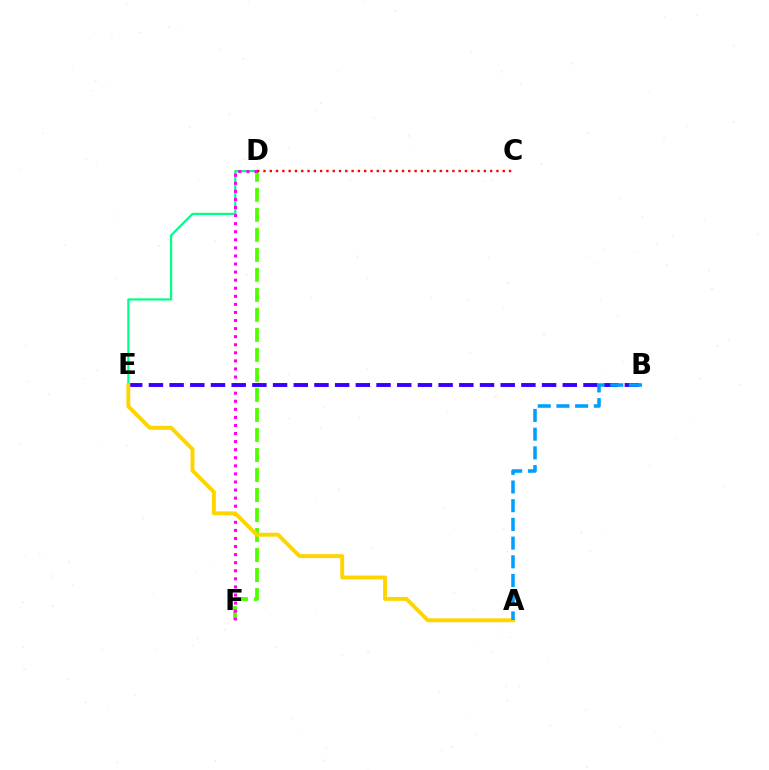{('D', 'E'): [{'color': '#00ff86', 'line_style': 'solid', 'thickness': 1.57}], ('D', 'F'): [{'color': '#4fff00', 'line_style': 'dashed', 'thickness': 2.72}, {'color': '#ff00ed', 'line_style': 'dotted', 'thickness': 2.19}], ('B', 'E'): [{'color': '#3700ff', 'line_style': 'dashed', 'thickness': 2.81}], ('A', 'E'): [{'color': '#ffd500', 'line_style': 'solid', 'thickness': 2.82}], ('A', 'B'): [{'color': '#009eff', 'line_style': 'dashed', 'thickness': 2.54}], ('C', 'D'): [{'color': '#ff0000', 'line_style': 'dotted', 'thickness': 1.71}]}